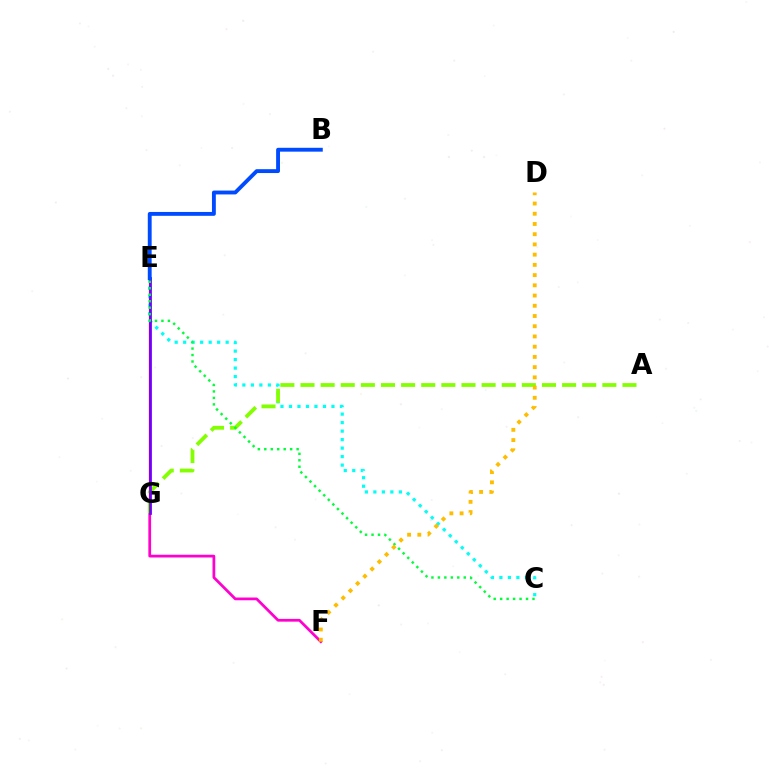{('E', 'G'): [{'color': '#ff0000', 'line_style': 'solid', 'thickness': 1.61}, {'color': '#7200ff', 'line_style': 'solid', 'thickness': 1.99}], ('F', 'G'): [{'color': '#ff00cf', 'line_style': 'solid', 'thickness': 1.98}], ('C', 'E'): [{'color': '#00fff6', 'line_style': 'dotted', 'thickness': 2.31}, {'color': '#00ff39', 'line_style': 'dotted', 'thickness': 1.76}], ('A', 'G'): [{'color': '#84ff00', 'line_style': 'dashed', 'thickness': 2.73}], ('B', 'E'): [{'color': '#004bff', 'line_style': 'solid', 'thickness': 2.78}], ('D', 'F'): [{'color': '#ffbd00', 'line_style': 'dotted', 'thickness': 2.78}]}